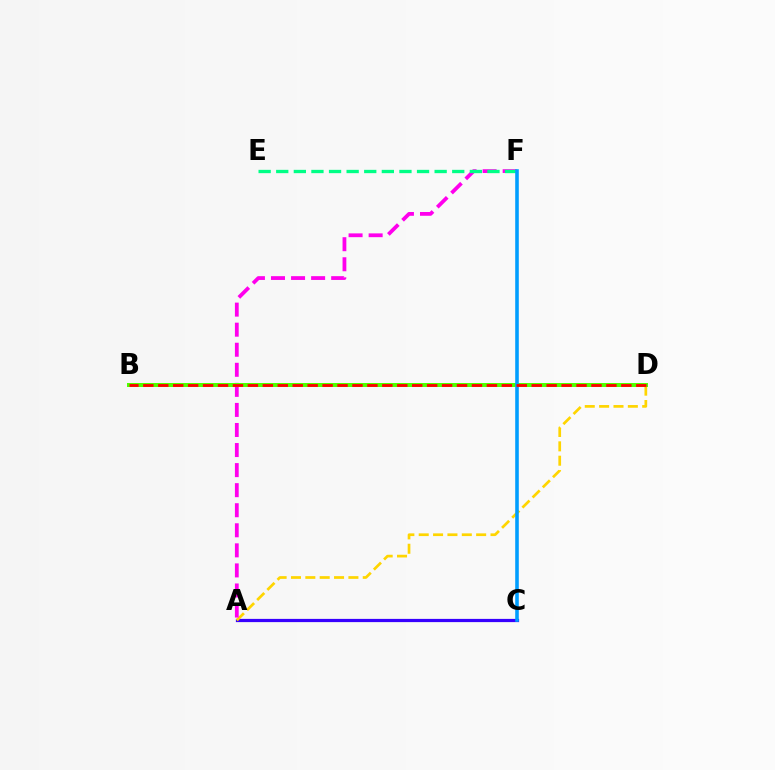{('A', 'C'): [{'color': '#3700ff', 'line_style': 'solid', 'thickness': 2.32}], ('A', 'D'): [{'color': '#ffd500', 'line_style': 'dashed', 'thickness': 1.95}], ('A', 'F'): [{'color': '#ff00ed', 'line_style': 'dashed', 'thickness': 2.73}], ('E', 'F'): [{'color': '#00ff86', 'line_style': 'dashed', 'thickness': 2.39}], ('B', 'D'): [{'color': '#4fff00', 'line_style': 'solid', 'thickness': 2.88}, {'color': '#ff0000', 'line_style': 'dashed', 'thickness': 2.03}], ('C', 'F'): [{'color': '#009eff', 'line_style': 'solid', 'thickness': 2.58}]}